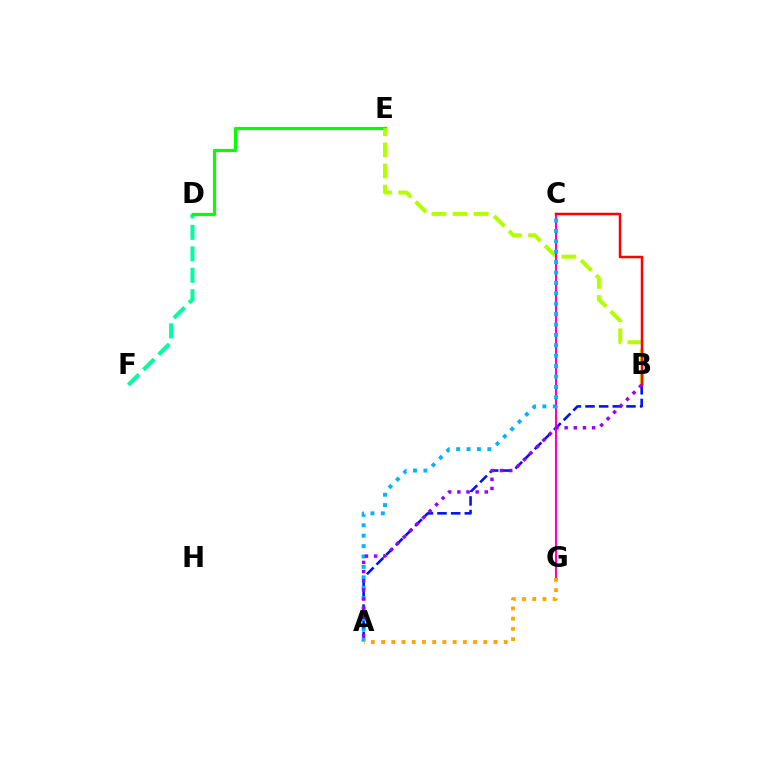{('D', 'F'): [{'color': '#00ff9d', 'line_style': 'dashed', 'thickness': 2.92}], ('D', 'E'): [{'color': '#08ff00', 'line_style': 'solid', 'thickness': 2.3}], ('B', 'E'): [{'color': '#b3ff00', 'line_style': 'dashed', 'thickness': 2.87}], ('A', 'B'): [{'color': '#0010ff', 'line_style': 'dashed', 'thickness': 1.86}, {'color': '#9b00ff', 'line_style': 'dotted', 'thickness': 2.49}], ('C', 'G'): [{'color': '#ff00bd', 'line_style': 'solid', 'thickness': 1.5}], ('B', 'C'): [{'color': '#ff0000', 'line_style': 'solid', 'thickness': 1.8}], ('A', 'C'): [{'color': '#00b5ff', 'line_style': 'dotted', 'thickness': 2.83}], ('A', 'G'): [{'color': '#ffa500', 'line_style': 'dotted', 'thickness': 2.78}]}